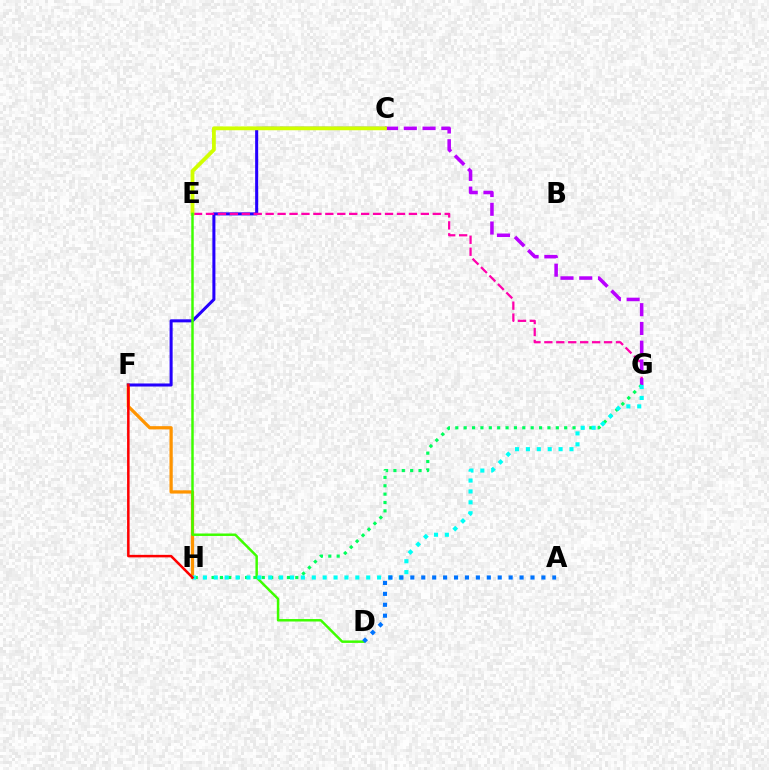{('F', 'H'): [{'color': '#ff9400', 'line_style': 'solid', 'thickness': 2.34}, {'color': '#ff0000', 'line_style': 'solid', 'thickness': 1.81}], ('C', 'F'): [{'color': '#2500ff', 'line_style': 'solid', 'thickness': 2.19}], ('E', 'G'): [{'color': '#ff00ac', 'line_style': 'dashed', 'thickness': 1.62}], ('C', 'G'): [{'color': '#b900ff', 'line_style': 'dashed', 'thickness': 2.55}], ('C', 'E'): [{'color': '#d1ff00', 'line_style': 'solid', 'thickness': 2.74}], ('D', 'E'): [{'color': '#3dff00', 'line_style': 'solid', 'thickness': 1.78}], ('G', 'H'): [{'color': '#00ff5c', 'line_style': 'dotted', 'thickness': 2.28}, {'color': '#00fff6', 'line_style': 'dotted', 'thickness': 2.96}], ('A', 'D'): [{'color': '#0074ff', 'line_style': 'dotted', 'thickness': 2.97}]}